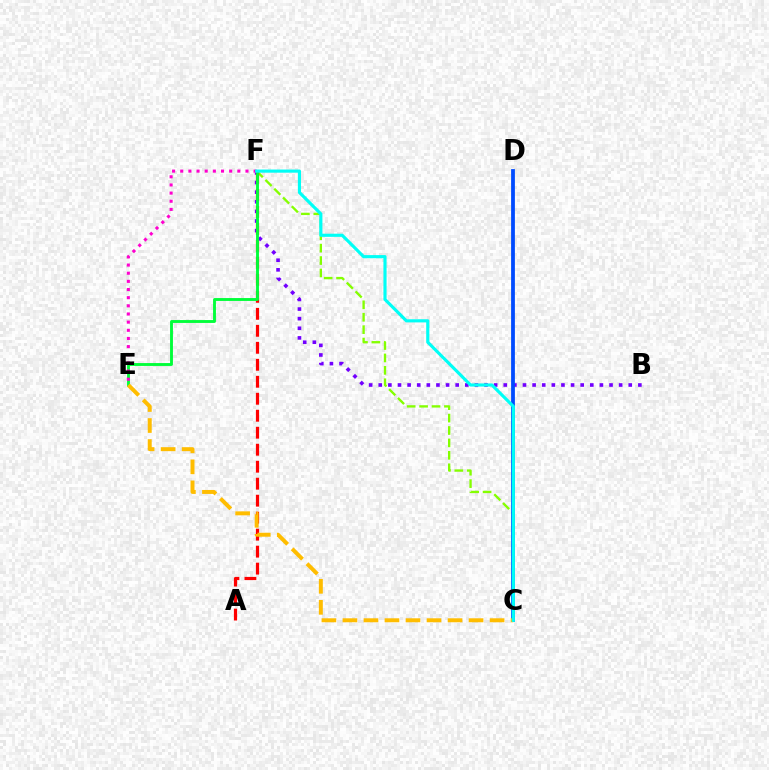{('B', 'F'): [{'color': '#7200ff', 'line_style': 'dotted', 'thickness': 2.61}], ('C', 'F'): [{'color': '#84ff00', 'line_style': 'dashed', 'thickness': 1.69}, {'color': '#00fff6', 'line_style': 'solid', 'thickness': 2.26}], ('C', 'D'): [{'color': '#004bff', 'line_style': 'solid', 'thickness': 2.72}], ('A', 'F'): [{'color': '#ff0000', 'line_style': 'dashed', 'thickness': 2.31}], ('E', 'F'): [{'color': '#00ff39', 'line_style': 'solid', 'thickness': 2.07}, {'color': '#ff00cf', 'line_style': 'dotted', 'thickness': 2.22}], ('C', 'E'): [{'color': '#ffbd00', 'line_style': 'dashed', 'thickness': 2.86}]}